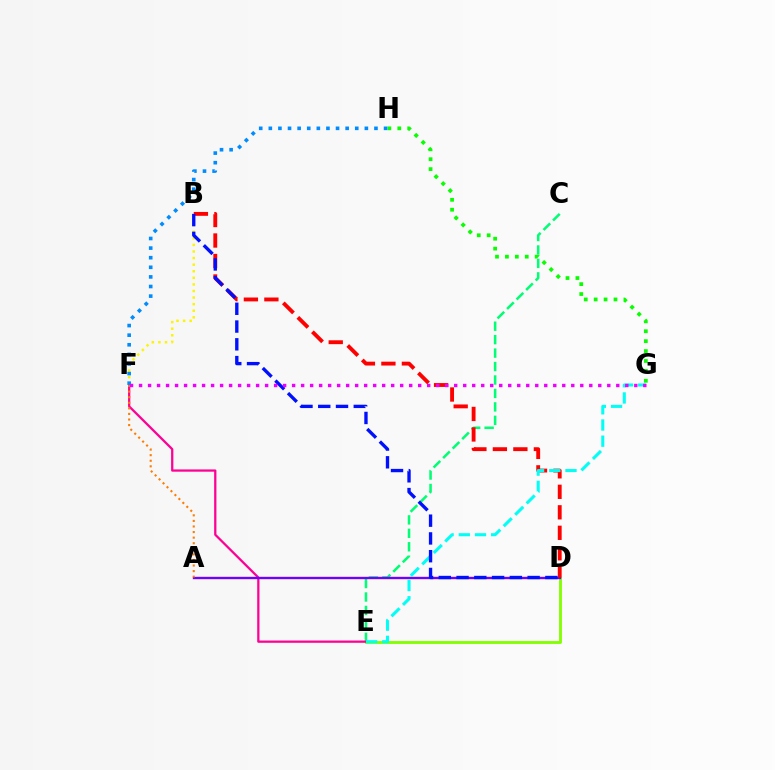{('G', 'H'): [{'color': '#08ff00', 'line_style': 'dotted', 'thickness': 2.69}], ('C', 'E'): [{'color': '#00ff74', 'line_style': 'dashed', 'thickness': 1.83}], ('D', 'E'): [{'color': '#84ff00', 'line_style': 'solid', 'thickness': 2.06}], ('E', 'F'): [{'color': '#ff0094', 'line_style': 'solid', 'thickness': 1.63}], ('B', 'F'): [{'color': '#fcf500', 'line_style': 'dotted', 'thickness': 1.79}], ('A', 'D'): [{'color': '#7200ff', 'line_style': 'solid', 'thickness': 1.71}], ('A', 'F'): [{'color': '#ff7c00', 'line_style': 'dotted', 'thickness': 1.52}], ('B', 'D'): [{'color': '#ff0000', 'line_style': 'dashed', 'thickness': 2.78}, {'color': '#0010ff', 'line_style': 'dashed', 'thickness': 2.41}], ('E', 'G'): [{'color': '#00fff6', 'line_style': 'dashed', 'thickness': 2.2}], ('F', 'H'): [{'color': '#008cff', 'line_style': 'dotted', 'thickness': 2.61}], ('F', 'G'): [{'color': '#ee00ff', 'line_style': 'dotted', 'thickness': 2.45}]}